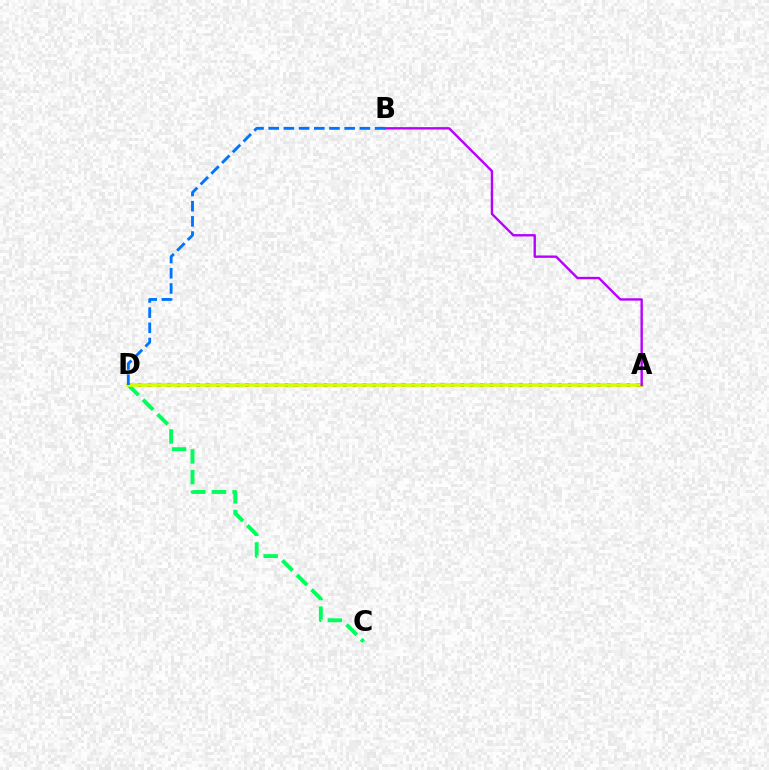{('A', 'D'): [{'color': '#ff0000', 'line_style': 'dotted', 'thickness': 2.66}, {'color': '#d1ff00', 'line_style': 'solid', 'thickness': 2.6}], ('C', 'D'): [{'color': '#00ff5c', 'line_style': 'dashed', 'thickness': 2.81}], ('A', 'B'): [{'color': '#b900ff', 'line_style': 'solid', 'thickness': 1.73}], ('B', 'D'): [{'color': '#0074ff', 'line_style': 'dashed', 'thickness': 2.06}]}